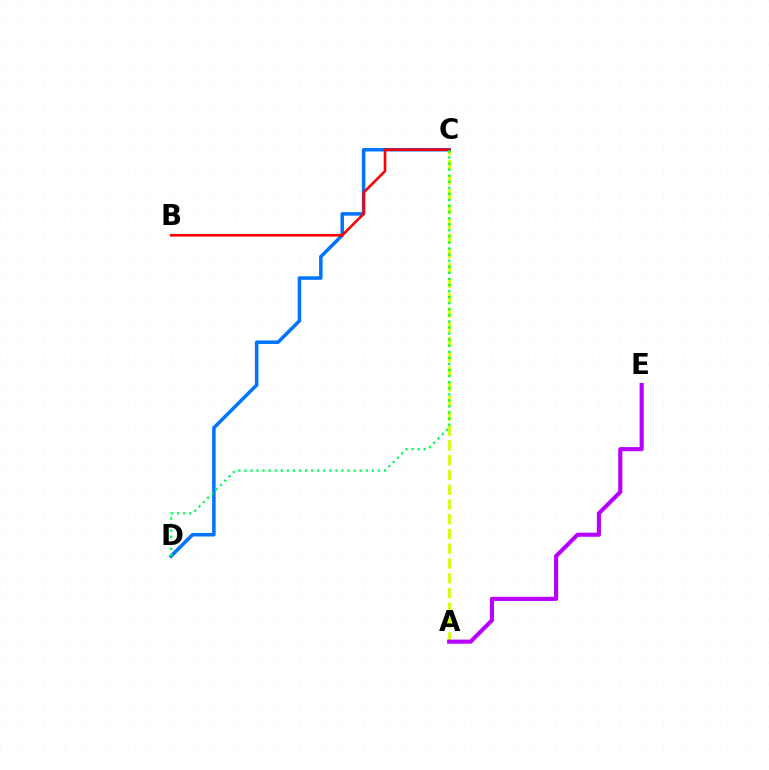{('C', 'D'): [{'color': '#0074ff', 'line_style': 'solid', 'thickness': 2.54}, {'color': '#00ff5c', 'line_style': 'dotted', 'thickness': 1.65}], ('A', 'C'): [{'color': '#d1ff00', 'line_style': 'dashed', 'thickness': 2.01}], ('A', 'E'): [{'color': '#b900ff', 'line_style': 'solid', 'thickness': 2.96}], ('B', 'C'): [{'color': '#ff0000', 'line_style': 'solid', 'thickness': 1.85}]}